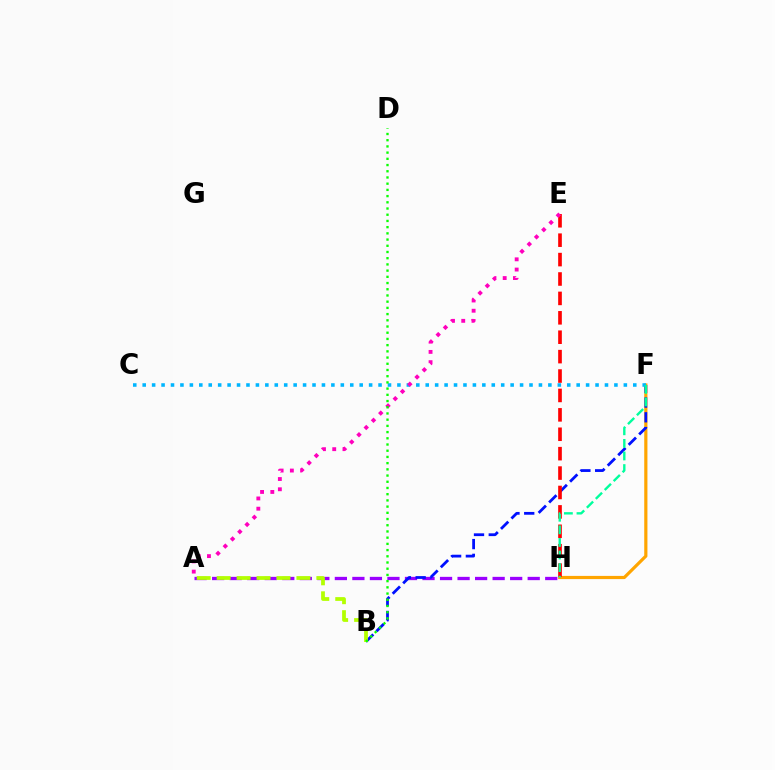{('A', 'H'): [{'color': '#9b00ff', 'line_style': 'dashed', 'thickness': 2.38}], ('F', 'H'): [{'color': '#ffa500', 'line_style': 'solid', 'thickness': 2.3}, {'color': '#00ff9d', 'line_style': 'dashed', 'thickness': 1.71}], ('B', 'F'): [{'color': '#0010ff', 'line_style': 'dashed', 'thickness': 2.01}], ('C', 'F'): [{'color': '#00b5ff', 'line_style': 'dotted', 'thickness': 2.56}], ('E', 'H'): [{'color': '#ff0000', 'line_style': 'dashed', 'thickness': 2.64}], ('A', 'B'): [{'color': '#b3ff00', 'line_style': 'dashed', 'thickness': 2.71}], ('A', 'E'): [{'color': '#ff00bd', 'line_style': 'dotted', 'thickness': 2.78}], ('B', 'D'): [{'color': '#08ff00', 'line_style': 'dotted', 'thickness': 1.69}]}